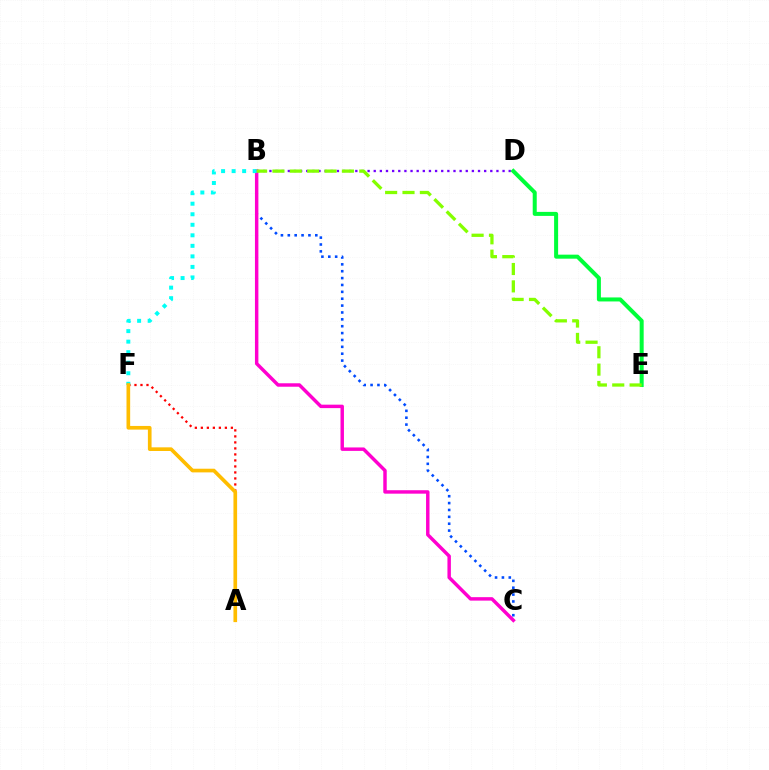{('B', 'C'): [{'color': '#004bff', 'line_style': 'dotted', 'thickness': 1.87}, {'color': '#ff00cf', 'line_style': 'solid', 'thickness': 2.48}], ('B', 'D'): [{'color': '#7200ff', 'line_style': 'dotted', 'thickness': 1.67}], ('A', 'F'): [{'color': '#ff0000', 'line_style': 'dotted', 'thickness': 1.63}, {'color': '#ffbd00', 'line_style': 'solid', 'thickness': 2.64}], ('D', 'E'): [{'color': '#00ff39', 'line_style': 'solid', 'thickness': 2.89}], ('B', 'F'): [{'color': '#00fff6', 'line_style': 'dotted', 'thickness': 2.86}], ('B', 'E'): [{'color': '#84ff00', 'line_style': 'dashed', 'thickness': 2.36}]}